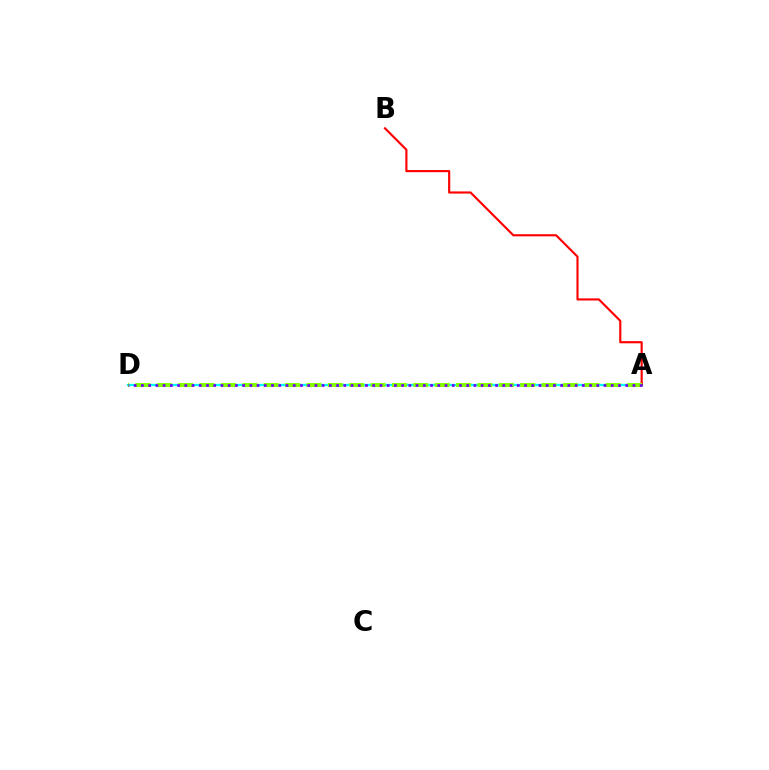{('A', 'D'): [{'color': '#00fff6', 'line_style': 'solid', 'thickness': 1.65}, {'color': '#84ff00', 'line_style': 'dashed', 'thickness': 2.9}, {'color': '#7200ff', 'line_style': 'dotted', 'thickness': 1.96}], ('A', 'B'): [{'color': '#ff0000', 'line_style': 'solid', 'thickness': 1.55}]}